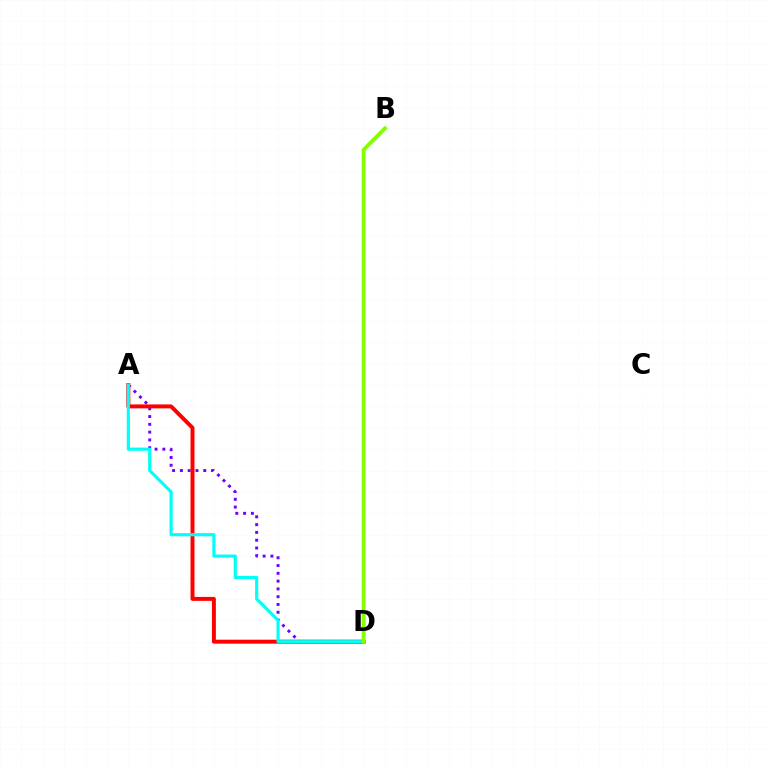{('A', 'D'): [{'color': '#7200ff', 'line_style': 'dotted', 'thickness': 2.12}, {'color': '#ff0000', 'line_style': 'solid', 'thickness': 2.85}, {'color': '#00fff6', 'line_style': 'solid', 'thickness': 2.28}], ('B', 'D'): [{'color': '#84ff00', 'line_style': 'solid', 'thickness': 2.77}]}